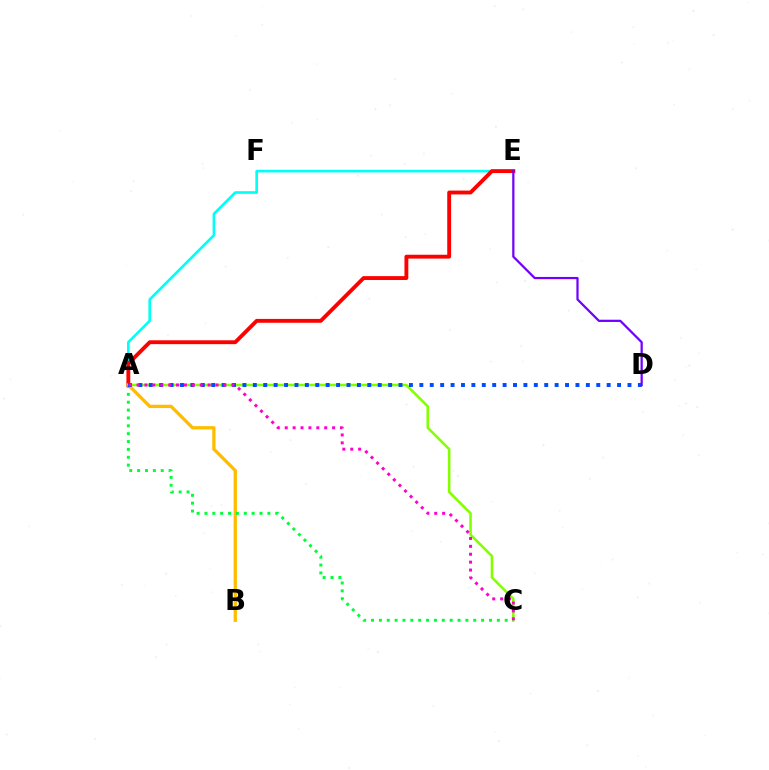{('A', 'E'): [{'color': '#00fff6', 'line_style': 'solid', 'thickness': 1.9}, {'color': '#ff0000', 'line_style': 'solid', 'thickness': 2.78}], ('A', 'C'): [{'color': '#84ff00', 'line_style': 'solid', 'thickness': 1.84}, {'color': '#00ff39', 'line_style': 'dotted', 'thickness': 2.14}, {'color': '#ff00cf', 'line_style': 'dotted', 'thickness': 2.15}], ('A', 'B'): [{'color': '#ffbd00', 'line_style': 'solid', 'thickness': 2.37}], ('A', 'D'): [{'color': '#004bff', 'line_style': 'dotted', 'thickness': 2.83}], ('D', 'E'): [{'color': '#7200ff', 'line_style': 'solid', 'thickness': 1.61}]}